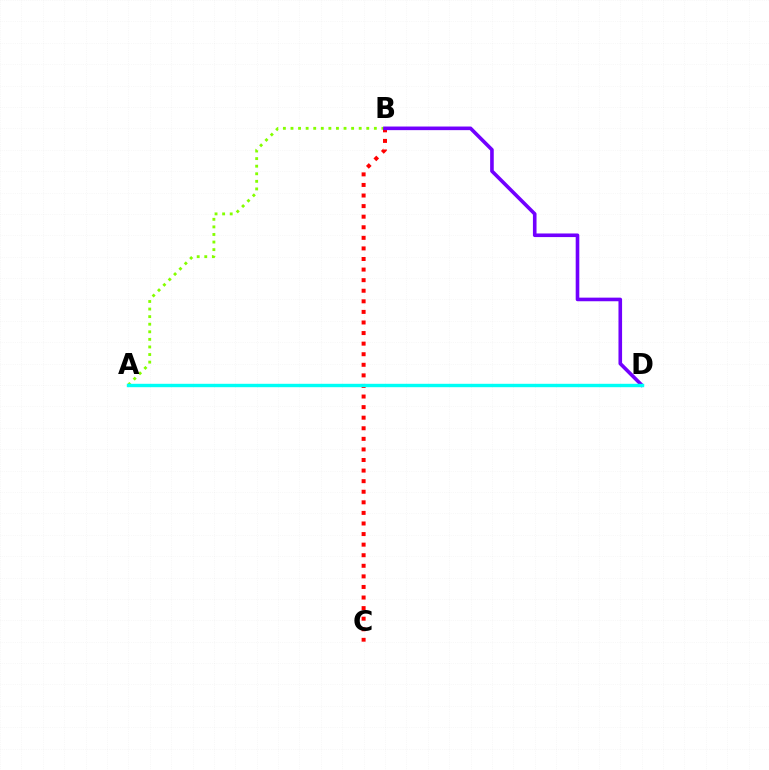{('A', 'B'): [{'color': '#84ff00', 'line_style': 'dotted', 'thickness': 2.06}], ('B', 'C'): [{'color': '#ff0000', 'line_style': 'dotted', 'thickness': 2.87}], ('B', 'D'): [{'color': '#7200ff', 'line_style': 'solid', 'thickness': 2.6}], ('A', 'D'): [{'color': '#00fff6', 'line_style': 'solid', 'thickness': 2.45}]}